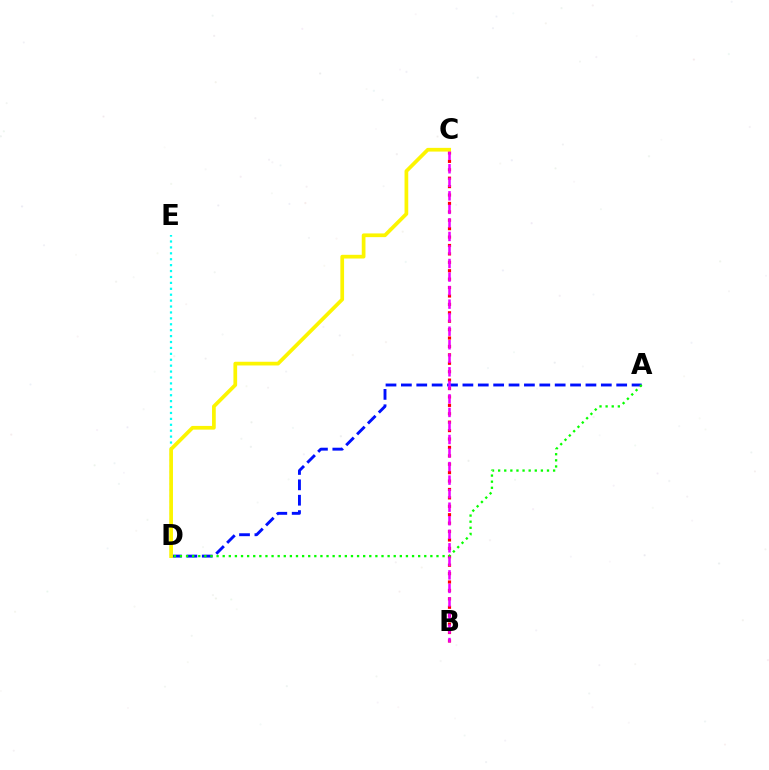{('B', 'C'): [{'color': '#ff0000', 'line_style': 'dotted', 'thickness': 2.29}, {'color': '#ee00ff', 'line_style': 'dashed', 'thickness': 1.84}], ('A', 'D'): [{'color': '#0010ff', 'line_style': 'dashed', 'thickness': 2.09}, {'color': '#08ff00', 'line_style': 'dotted', 'thickness': 1.66}], ('D', 'E'): [{'color': '#00fff6', 'line_style': 'dotted', 'thickness': 1.61}], ('C', 'D'): [{'color': '#fcf500', 'line_style': 'solid', 'thickness': 2.67}]}